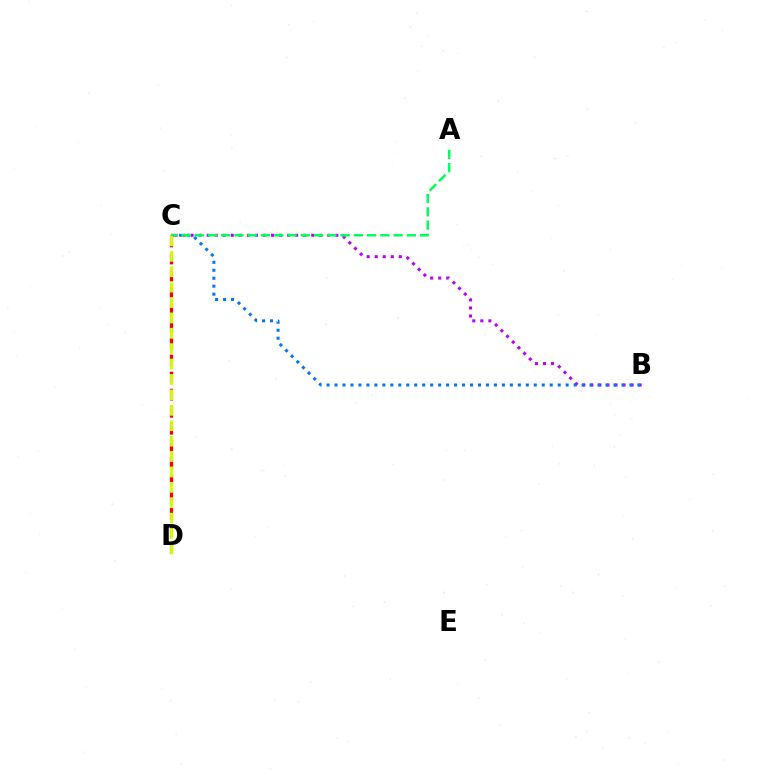{('B', 'C'): [{'color': '#b900ff', 'line_style': 'dotted', 'thickness': 2.18}, {'color': '#0074ff', 'line_style': 'dotted', 'thickness': 2.17}], ('A', 'C'): [{'color': '#00ff5c', 'line_style': 'dashed', 'thickness': 1.8}], ('C', 'D'): [{'color': '#ff0000', 'line_style': 'dashed', 'thickness': 2.31}, {'color': '#d1ff00', 'line_style': 'dashed', 'thickness': 2.09}]}